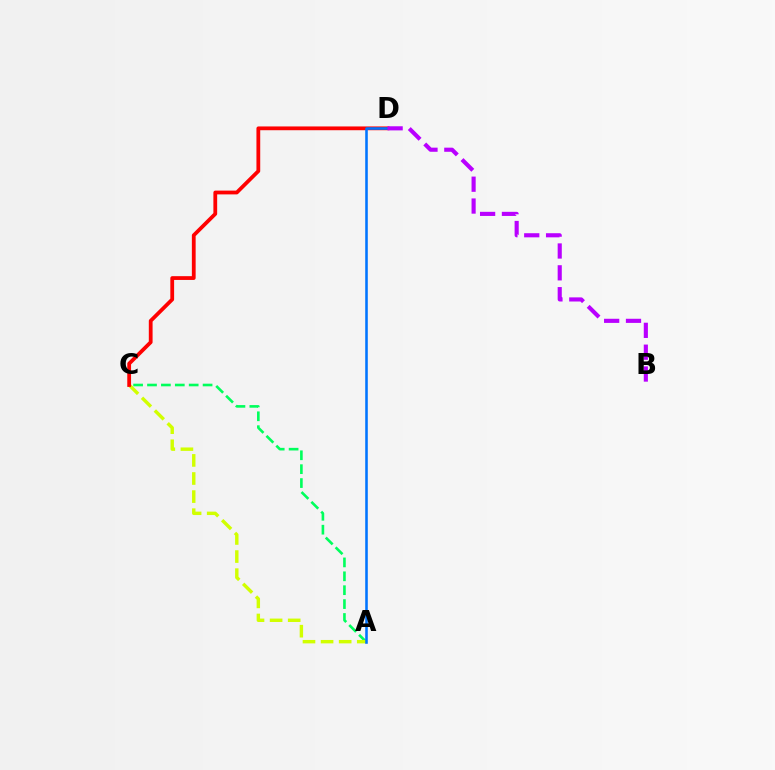{('A', 'C'): [{'color': '#00ff5c', 'line_style': 'dashed', 'thickness': 1.89}, {'color': '#d1ff00', 'line_style': 'dashed', 'thickness': 2.46}], ('C', 'D'): [{'color': '#ff0000', 'line_style': 'solid', 'thickness': 2.72}], ('A', 'D'): [{'color': '#0074ff', 'line_style': 'solid', 'thickness': 1.85}], ('B', 'D'): [{'color': '#b900ff', 'line_style': 'dashed', 'thickness': 2.97}]}